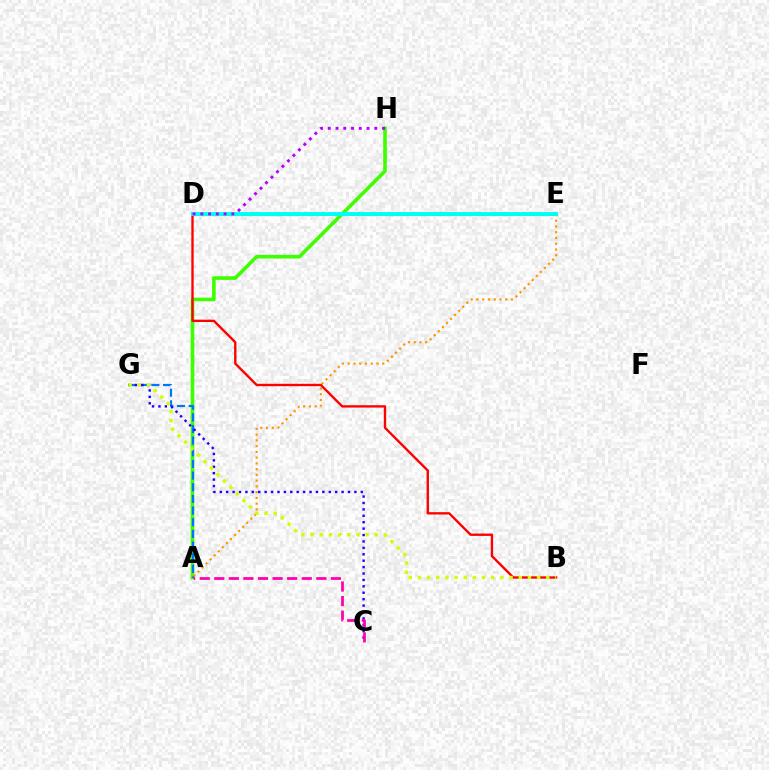{('A', 'H'): [{'color': '#3dff00', 'line_style': 'solid', 'thickness': 2.6}], ('A', 'E'): [{'color': '#ff9400', 'line_style': 'dotted', 'thickness': 1.56}], ('A', 'G'): [{'color': '#0074ff', 'line_style': 'dashed', 'thickness': 1.58}], ('C', 'G'): [{'color': '#2500ff', 'line_style': 'dotted', 'thickness': 1.74}], ('D', 'E'): [{'color': '#00ff5c', 'line_style': 'solid', 'thickness': 2.24}, {'color': '#00fff6', 'line_style': 'solid', 'thickness': 2.82}], ('B', 'D'): [{'color': '#ff0000', 'line_style': 'solid', 'thickness': 1.7}], ('A', 'C'): [{'color': '#ff00ac', 'line_style': 'dashed', 'thickness': 1.98}], ('B', 'G'): [{'color': '#d1ff00', 'line_style': 'dotted', 'thickness': 2.49}], ('D', 'H'): [{'color': '#b900ff', 'line_style': 'dotted', 'thickness': 2.11}]}